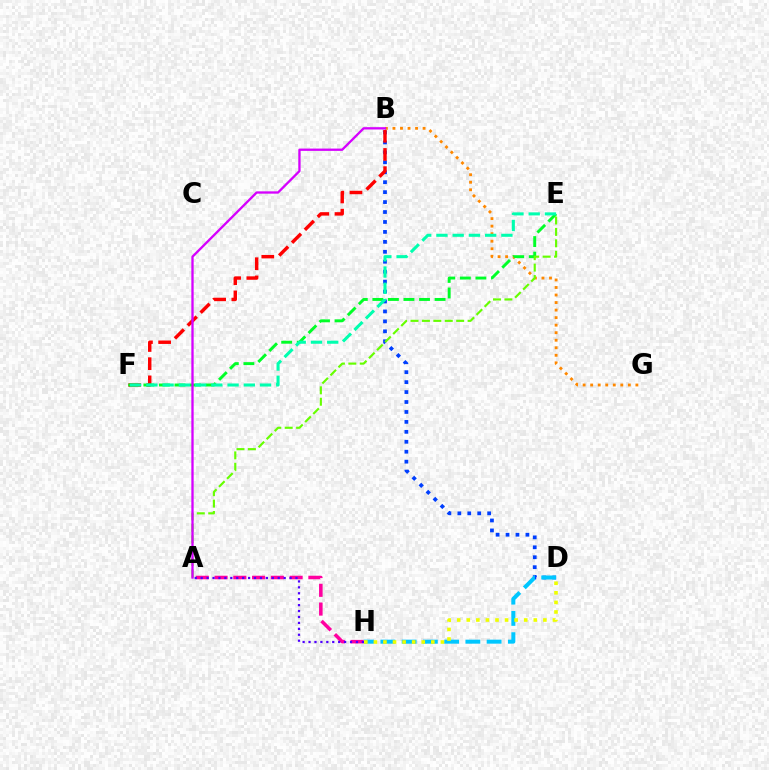{('B', 'G'): [{'color': '#ff8800', 'line_style': 'dotted', 'thickness': 2.05}], ('B', 'D'): [{'color': '#003fff', 'line_style': 'dotted', 'thickness': 2.7}], ('B', 'F'): [{'color': '#ff0000', 'line_style': 'dashed', 'thickness': 2.47}], ('D', 'H'): [{'color': '#00c7ff', 'line_style': 'dashed', 'thickness': 2.89}, {'color': '#eeff00', 'line_style': 'dotted', 'thickness': 2.6}], ('E', 'F'): [{'color': '#00ff27', 'line_style': 'dashed', 'thickness': 2.11}, {'color': '#00ffaf', 'line_style': 'dashed', 'thickness': 2.21}], ('A', 'E'): [{'color': '#66ff00', 'line_style': 'dashed', 'thickness': 1.55}], ('A', 'H'): [{'color': '#ff00a0', 'line_style': 'dashed', 'thickness': 2.55}, {'color': '#4f00ff', 'line_style': 'dotted', 'thickness': 1.61}], ('A', 'B'): [{'color': '#d600ff', 'line_style': 'solid', 'thickness': 1.66}]}